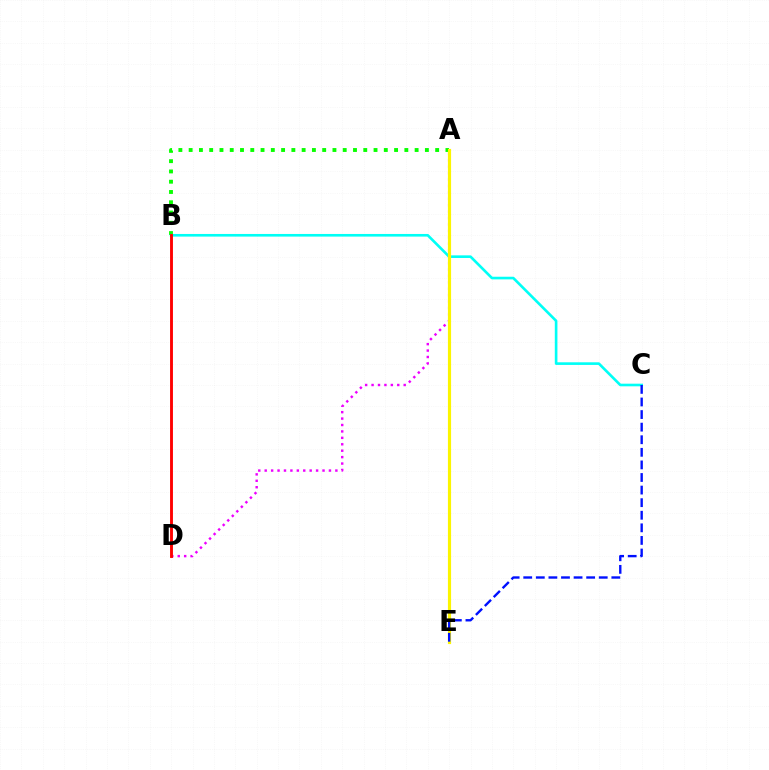{('A', 'B'): [{'color': '#08ff00', 'line_style': 'dotted', 'thickness': 2.79}], ('B', 'C'): [{'color': '#00fff6', 'line_style': 'solid', 'thickness': 1.9}], ('A', 'D'): [{'color': '#ee00ff', 'line_style': 'dotted', 'thickness': 1.75}], ('B', 'D'): [{'color': '#ff0000', 'line_style': 'solid', 'thickness': 2.07}], ('A', 'E'): [{'color': '#fcf500', 'line_style': 'solid', 'thickness': 2.28}], ('C', 'E'): [{'color': '#0010ff', 'line_style': 'dashed', 'thickness': 1.71}]}